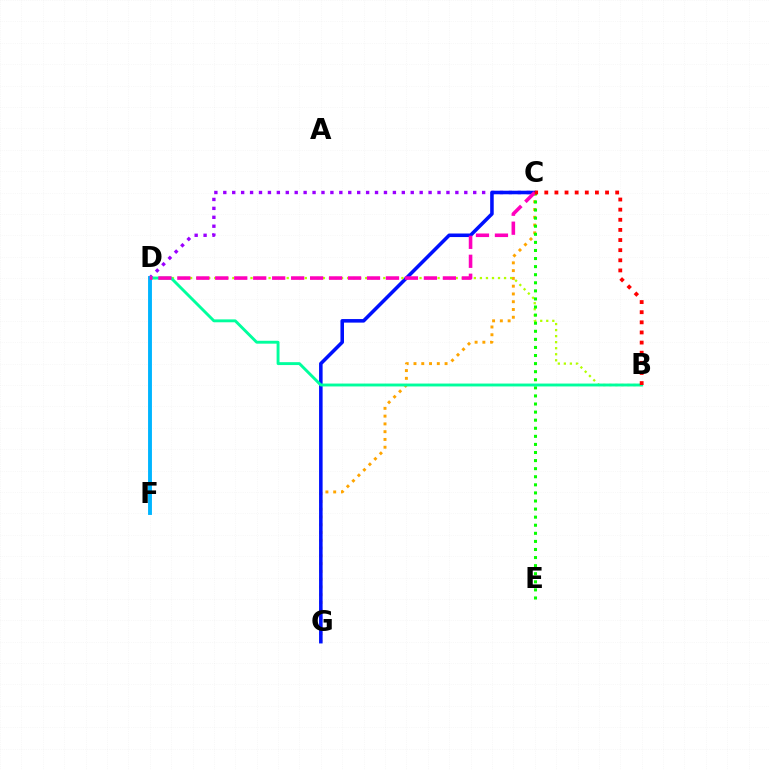{('C', 'D'): [{'color': '#9b00ff', 'line_style': 'dotted', 'thickness': 2.43}, {'color': '#ff00bd', 'line_style': 'dashed', 'thickness': 2.58}], ('C', 'G'): [{'color': '#ffa500', 'line_style': 'dotted', 'thickness': 2.11}, {'color': '#0010ff', 'line_style': 'solid', 'thickness': 2.56}], ('B', 'D'): [{'color': '#b3ff00', 'line_style': 'dotted', 'thickness': 1.64}, {'color': '#00ff9d', 'line_style': 'solid', 'thickness': 2.08}], ('C', 'E'): [{'color': '#08ff00', 'line_style': 'dotted', 'thickness': 2.2}], ('D', 'F'): [{'color': '#00b5ff', 'line_style': 'solid', 'thickness': 2.8}], ('B', 'C'): [{'color': '#ff0000', 'line_style': 'dotted', 'thickness': 2.75}]}